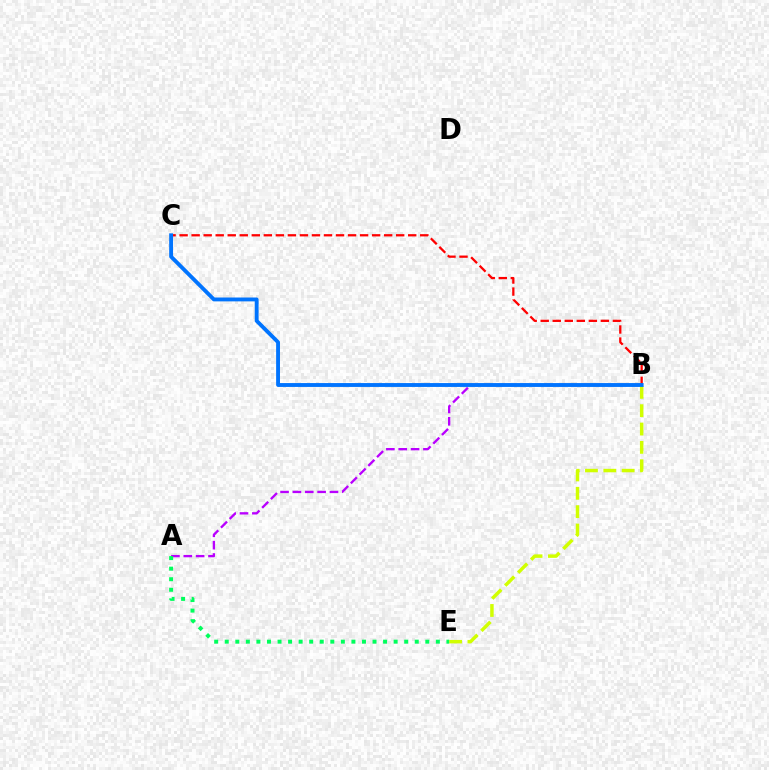{('B', 'E'): [{'color': '#d1ff00', 'line_style': 'dashed', 'thickness': 2.49}], ('A', 'B'): [{'color': '#b900ff', 'line_style': 'dashed', 'thickness': 1.68}], ('B', 'C'): [{'color': '#ff0000', 'line_style': 'dashed', 'thickness': 1.63}, {'color': '#0074ff', 'line_style': 'solid', 'thickness': 2.78}], ('A', 'E'): [{'color': '#00ff5c', 'line_style': 'dotted', 'thickness': 2.87}]}